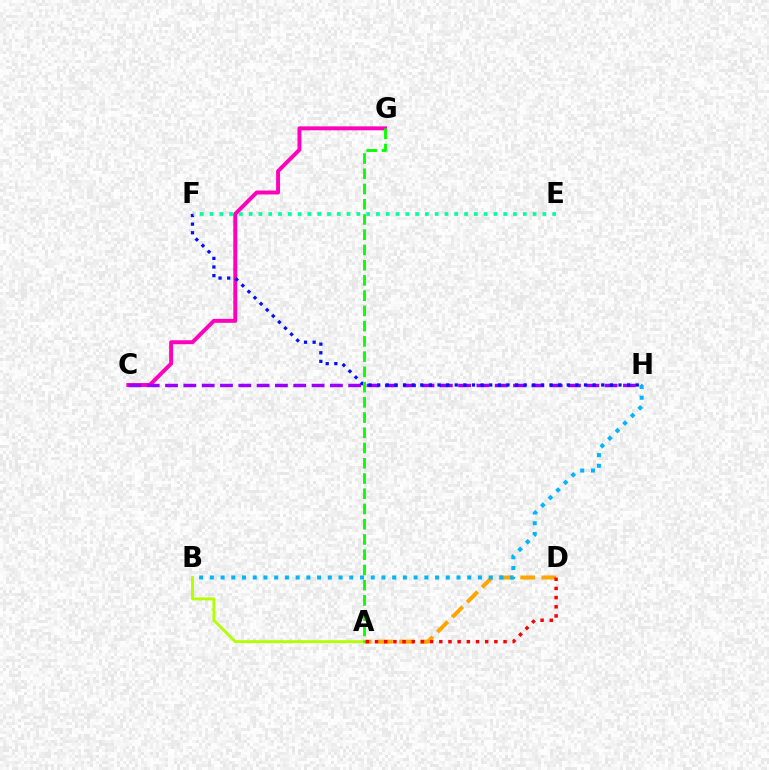{('C', 'G'): [{'color': '#ff00bd', 'line_style': 'solid', 'thickness': 2.83}], ('A', 'D'): [{'color': '#ffa500', 'line_style': 'dashed', 'thickness': 2.87}, {'color': '#ff0000', 'line_style': 'dotted', 'thickness': 2.49}], ('C', 'H'): [{'color': '#9b00ff', 'line_style': 'dashed', 'thickness': 2.49}], ('F', 'H'): [{'color': '#0010ff', 'line_style': 'dotted', 'thickness': 2.34}], ('B', 'H'): [{'color': '#00b5ff', 'line_style': 'dotted', 'thickness': 2.91}], ('E', 'F'): [{'color': '#00ff9d', 'line_style': 'dotted', 'thickness': 2.66}], ('A', 'B'): [{'color': '#b3ff00', 'line_style': 'solid', 'thickness': 2.09}], ('A', 'G'): [{'color': '#08ff00', 'line_style': 'dashed', 'thickness': 2.07}]}